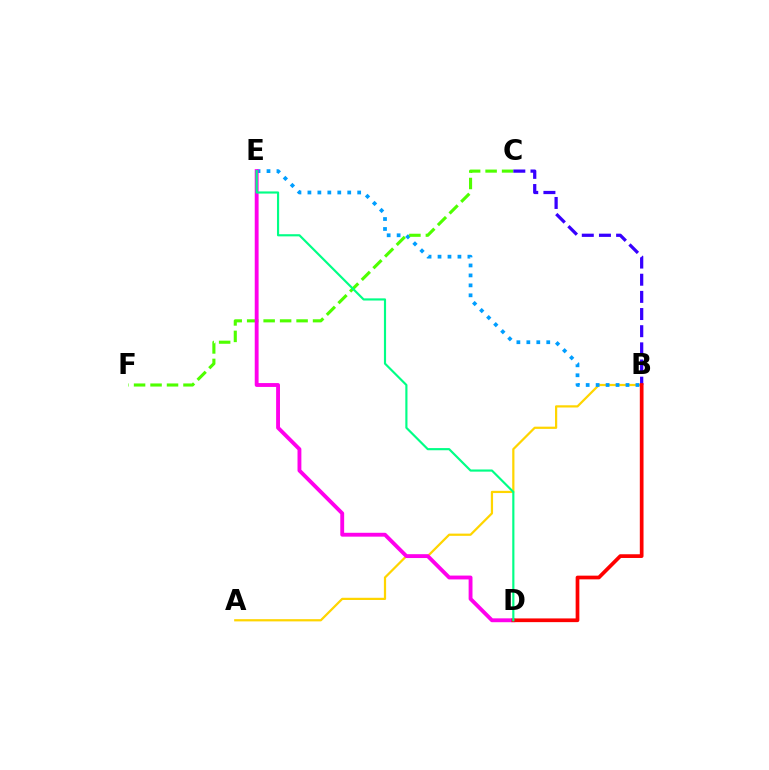{('A', 'B'): [{'color': '#ffd500', 'line_style': 'solid', 'thickness': 1.6}], ('B', 'E'): [{'color': '#009eff', 'line_style': 'dotted', 'thickness': 2.7}], ('C', 'F'): [{'color': '#4fff00', 'line_style': 'dashed', 'thickness': 2.24}], ('B', 'C'): [{'color': '#3700ff', 'line_style': 'dashed', 'thickness': 2.33}], ('D', 'E'): [{'color': '#ff00ed', 'line_style': 'solid', 'thickness': 2.78}, {'color': '#00ff86', 'line_style': 'solid', 'thickness': 1.55}], ('B', 'D'): [{'color': '#ff0000', 'line_style': 'solid', 'thickness': 2.67}]}